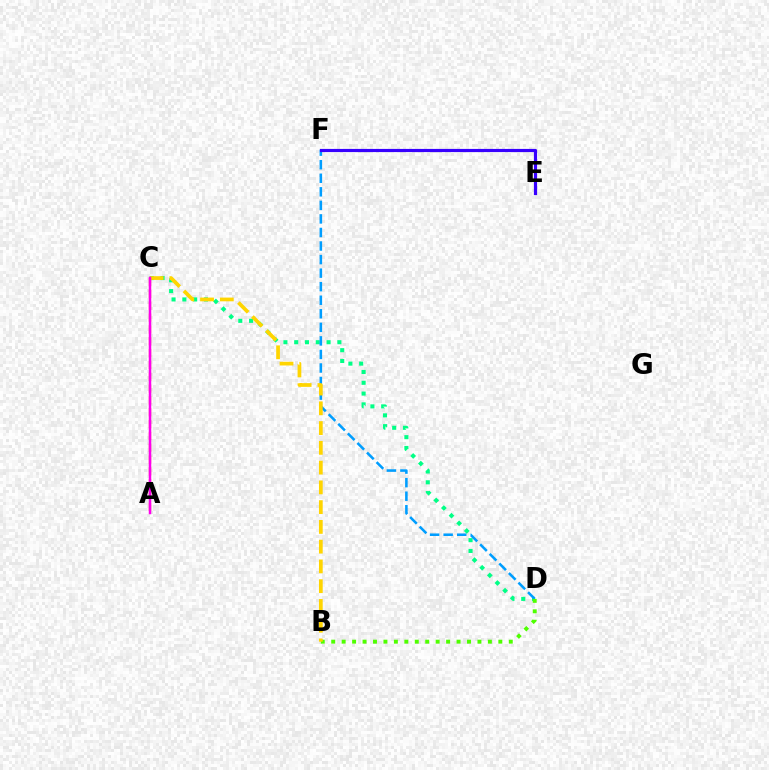{('A', 'C'): [{'color': '#ff0000', 'line_style': 'dashed', 'thickness': 1.61}, {'color': '#ff00ed', 'line_style': 'solid', 'thickness': 1.79}], ('C', 'D'): [{'color': '#00ff86', 'line_style': 'dotted', 'thickness': 2.93}], ('D', 'F'): [{'color': '#009eff', 'line_style': 'dashed', 'thickness': 1.84}], ('B', 'D'): [{'color': '#4fff00', 'line_style': 'dotted', 'thickness': 2.84}], ('B', 'C'): [{'color': '#ffd500', 'line_style': 'dashed', 'thickness': 2.68}], ('E', 'F'): [{'color': '#3700ff', 'line_style': 'solid', 'thickness': 2.29}]}